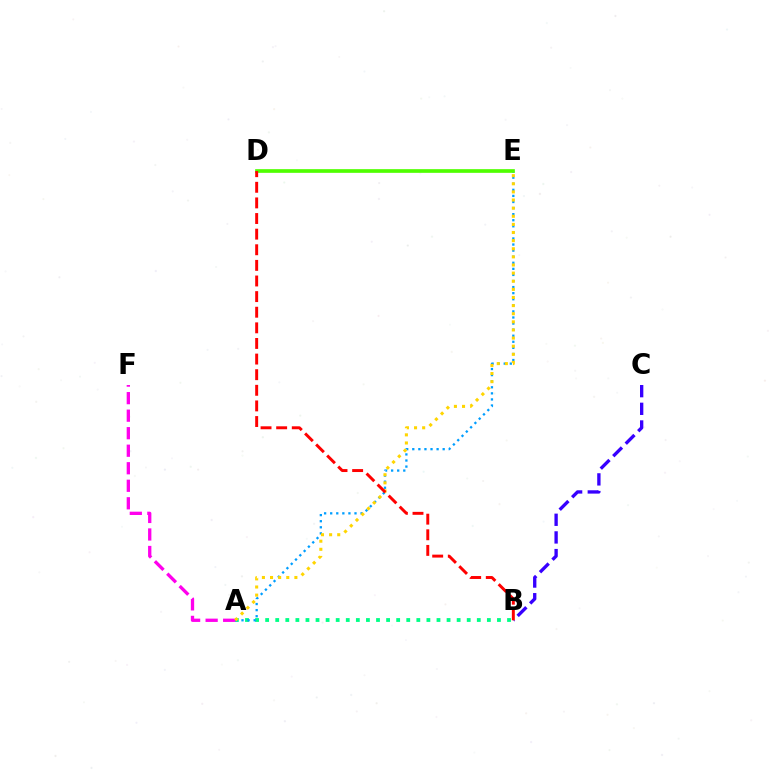{('A', 'B'): [{'color': '#00ff86', 'line_style': 'dotted', 'thickness': 2.74}], ('A', 'E'): [{'color': '#009eff', 'line_style': 'dotted', 'thickness': 1.65}, {'color': '#ffd500', 'line_style': 'dotted', 'thickness': 2.21}], ('A', 'F'): [{'color': '#ff00ed', 'line_style': 'dashed', 'thickness': 2.38}], ('B', 'C'): [{'color': '#3700ff', 'line_style': 'dashed', 'thickness': 2.4}], ('D', 'E'): [{'color': '#4fff00', 'line_style': 'solid', 'thickness': 2.65}], ('B', 'D'): [{'color': '#ff0000', 'line_style': 'dashed', 'thickness': 2.12}]}